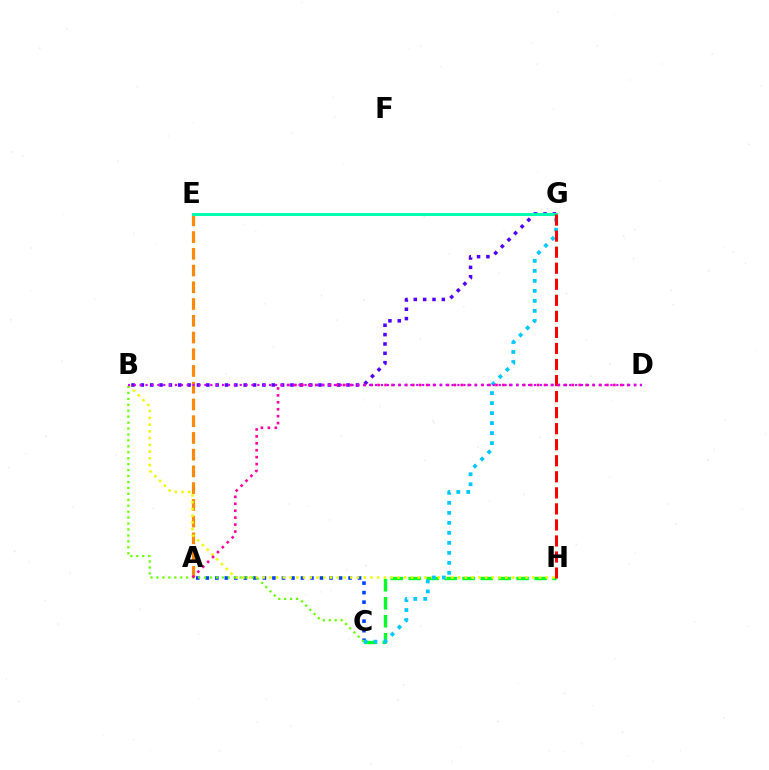{('C', 'H'): [{'color': '#00ff27', 'line_style': 'dashed', 'thickness': 2.44}], ('A', 'E'): [{'color': '#ff8800', 'line_style': 'dashed', 'thickness': 2.27}], ('B', 'G'): [{'color': '#4f00ff', 'line_style': 'dotted', 'thickness': 2.54}], ('E', 'G'): [{'color': '#00ffaf', 'line_style': 'solid', 'thickness': 2.12}], ('A', 'C'): [{'color': '#003fff', 'line_style': 'dotted', 'thickness': 2.59}], ('B', 'H'): [{'color': '#eeff00', 'line_style': 'dotted', 'thickness': 1.83}], ('C', 'G'): [{'color': '#00c7ff', 'line_style': 'dotted', 'thickness': 2.72}], ('B', 'C'): [{'color': '#66ff00', 'line_style': 'dotted', 'thickness': 1.61}], ('G', 'H'): [{'color': '#ff0000', 'line_style': 'dashed', 'thickness': 2.18}], ('A', 'D'): [{'color': '#ff00a0', 'line_style': 'dotted', 'thickness': 1.88}], ('B', 'D'): [{'color': '#d600ff', 'line_style': 'dotted', 'thickness': 1.6}]}